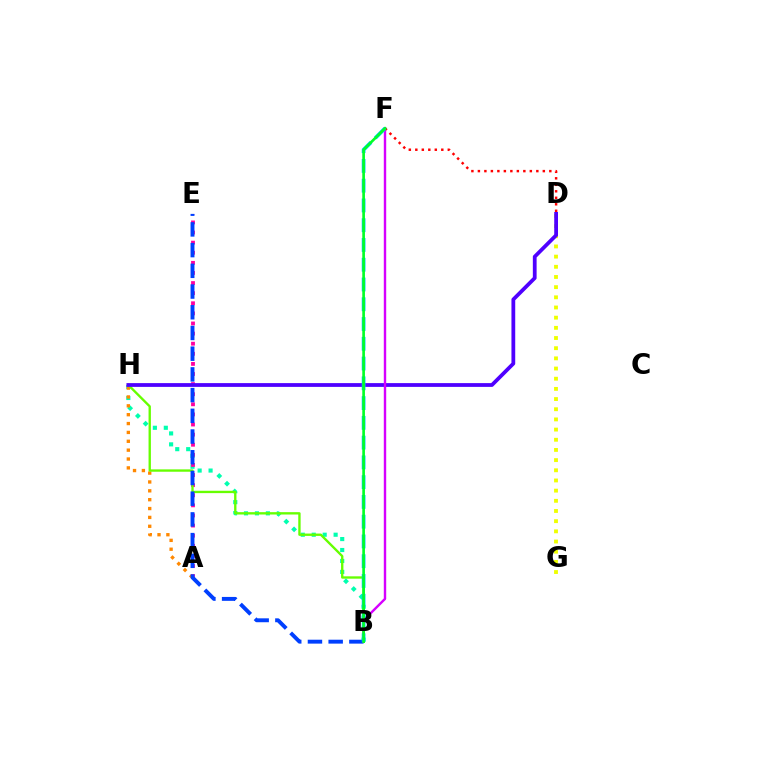{('B', 'H'): [{'color': '#00ffaf', 'line_style': 'dotted', 'thickness': 2.97}, {'color': '#66ff00', 'line_style': 'solid', 'thickness': 1.69}], ('A', 'H'): [{'color': '#ff8800', 'line_style': 'dotted', 'thickness': 2.41}], ('D', 'G'): [{'color': '#eeff00', 'line_style': 'dotted', 'thickness': 2.76}], ('A', 'E'): [{'color': '#ff00a0', 'line_style': 'dotted', 'thickness': 2.75}], ('B', 'E'): [{'color': '#003fff', 'line_style': 'dashed', 'thickness': 2.81}], ('D', 'H'): [{'color': '#4f00ff', 'line_style': 'solid', 'thickness': 2.72}], ('B', 'F'): [{'color': '#d600ff', 'line_style': 'solid', 'thickness': 1.73}, {'color': '#00c7ff', 'line_style': 'dashed', 'thickness': 2.69}, {'color': '#00ff27', 'line_style': 'solid', 'thickness': 1.92}], ('D', 'F'): [{'color': '#ff0000', 'line_style': 'dotted', 'thickness': 1.76}]}